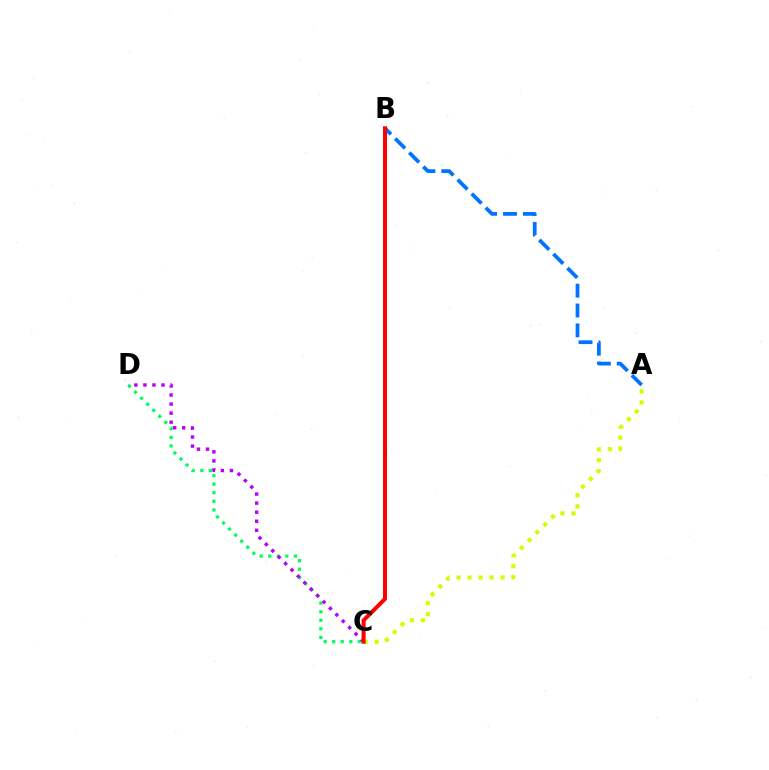{('C', 'D'): [{'color': '#00ff5c', 'line_style': 'dotted', 'thickness': 2.33}, {'color': '#b900ff', 'line_style': 'dotted', 'thickness': 2.46}], ('A', 'C'): [{'color': '#d1ff00', 'line_style': 'dotted', 'thickness': 2.99}], ('A', 'B'): [{'color': '#0074ff', 'line_style': 'dashed', 'thickness': 2.7}], ('B', 'C'): [{'color': '#ff0000', 'line_style': 'solid', 'thickness': 2.89}]}